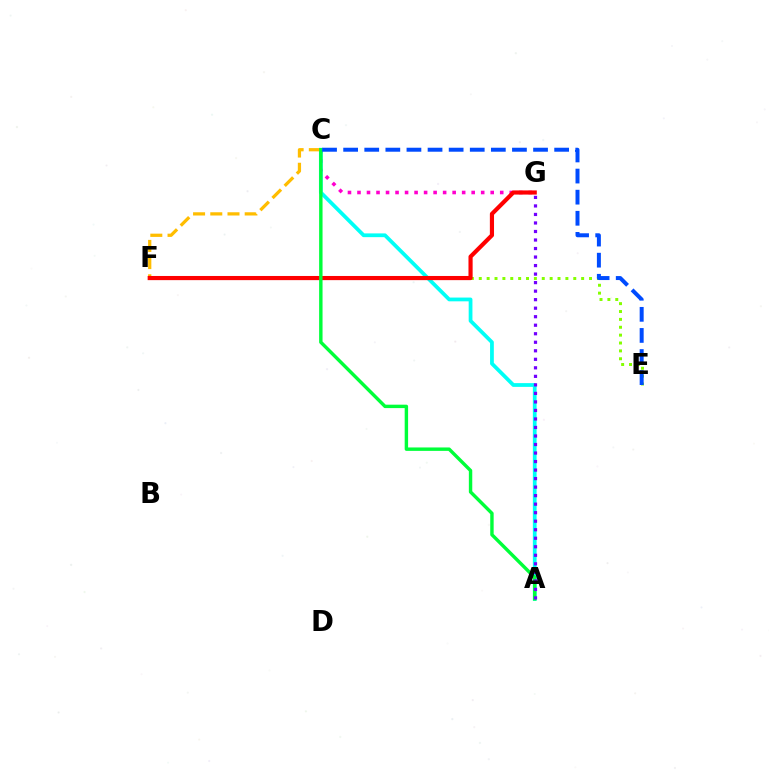{('C', 'G'): [{'color': '#ff00cf', 'line_style': 'dotted', 'thickness': 2.59}], ('E', 'F'): [{'color': '#84ff00', 'line_style': 'dotted', 'thickness': 2.14}], ('A', 'C'): [{'color': '#00fff6', 'line_style': 'solid', 'thickness': 2.71}, {'color': '#00ff39', 'line_style': 'solid', 'thickness': 2.46}], ('C', 'F'): [{'color': '#ffbd00', 'line_style': 'dashed', 'thickness': 2.34}], ('F', 'G'): [{'color': '#ff0000', 'line_style': 'solid', 'thickness': 2.99}], ('A', 'G'): [{'color': '#7200ff', 'line_style': 'dotted', 'thickness': 2.32}], ('C', 'E'): [{'color': '#004bff', 'line_style': 'dashed', 'thickness': 2.87}]}